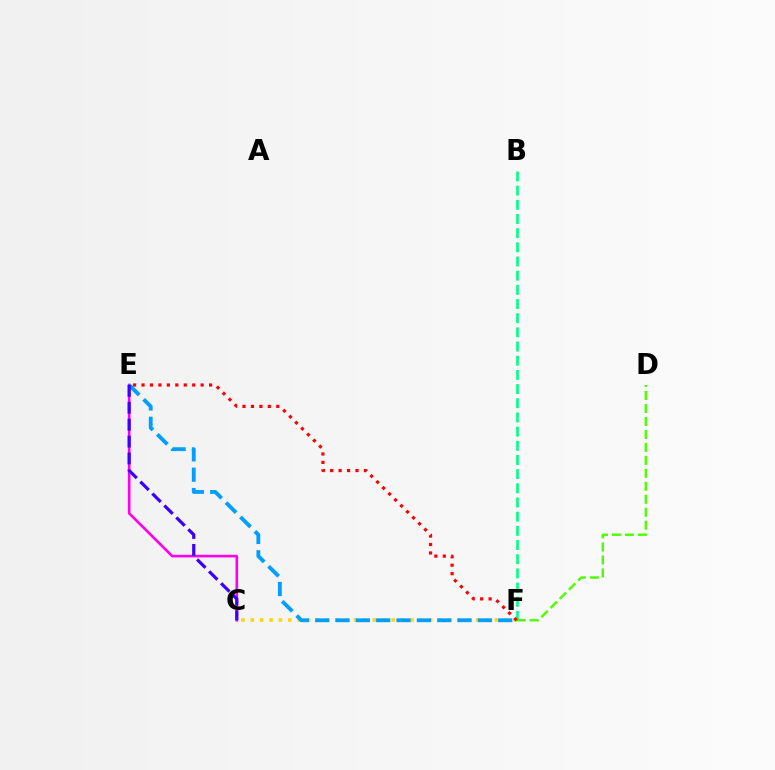{('C', 'F'): [{'color': '#ffd500', 'line_style': 'dotted', 'thickness': 2.55}], ('C', 'E'): [{'color': '#ff00ed', 'line_style': 'solid', 'thickness': 1.9}, {'color': '#3700ff', 'line_style': 'dashed', 'thickness': 2.3}], ('E', 'F'): [{'color': '#009eff', 'line_style': 'dashed', 'thickness': 2.76}, {'color': '#ff0000', 'line_style': 'dotted', 'thickness': 2.29}], ('D', 'F'): [{'color': '#4fff00', 'line_style': 'dashed', 'thickness': 1.76}], ('B', 'F'): [{'color': '#00ff86', 'line_style': 'dashed', 'thickness': 1.93}]}